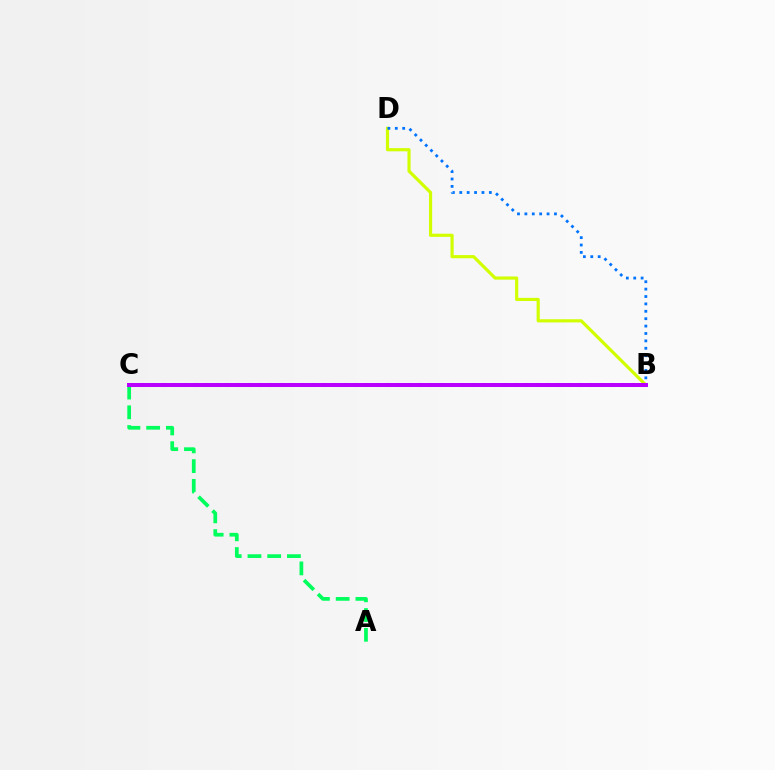{('B', 'D'): [{'color': '#d1ff00', 'line_style': 'solid', 'thickness': 2.28}, {'color': '#0074ff', 'line_style': 'dotted', 'thickness': 2.01}], ('B', 'C'): [{'color': '#ff0000', 'line_style': 'dotted', 'thickness': 2.9}, {'color': '#b900ff', 'line_style': 'solid', 'thickness': 2.86}], ('A', 'C'): [{'color': '#00ff5c', 'line_style': 'dashed', 'thickness': 2.68}]}